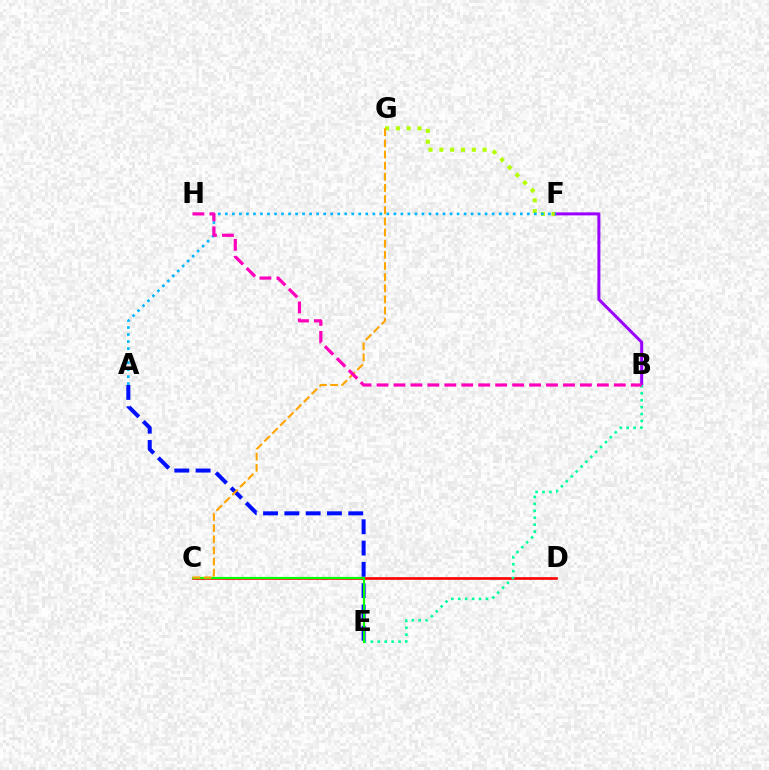{('F', 'G'): [{'color': '#b3ff00', 'line_style': 'dotted', 'thickness': 2.94}], ('B', 'F'): [{'color': '#9b00ff', 'line_style': 'solid', 'thickness': 2.17}], ('C', 'D'): [{'color': '#ff0000', 'line_style': 'solid', 'thickness': 1.89}], ('B', 'E'): [{'color': '#00ff9d', 'line_style': 'dotted', 'thickness': 1.88}], ('A', 'F'): [{'color': '#00b5ff', 'line_style': 'dotted', 'thickness': 1.91}], ('A', 'E'): [{'color': '#0010ff', 'line_style': 'dashed', 'thickness': 2.89}], ('C', 'E'): [{'color': '#08ff00', 'line_style': 'solid', 'thickness': 1.55}], ('C', 'G'): [{'color': '#ffa500', 'line_style': 'dashed', 'thickness': 1.51}], ('B', 'H'): [{'color': '#ff00bd', 'line_style': 'dashed', 'thickness': 2.3}]}